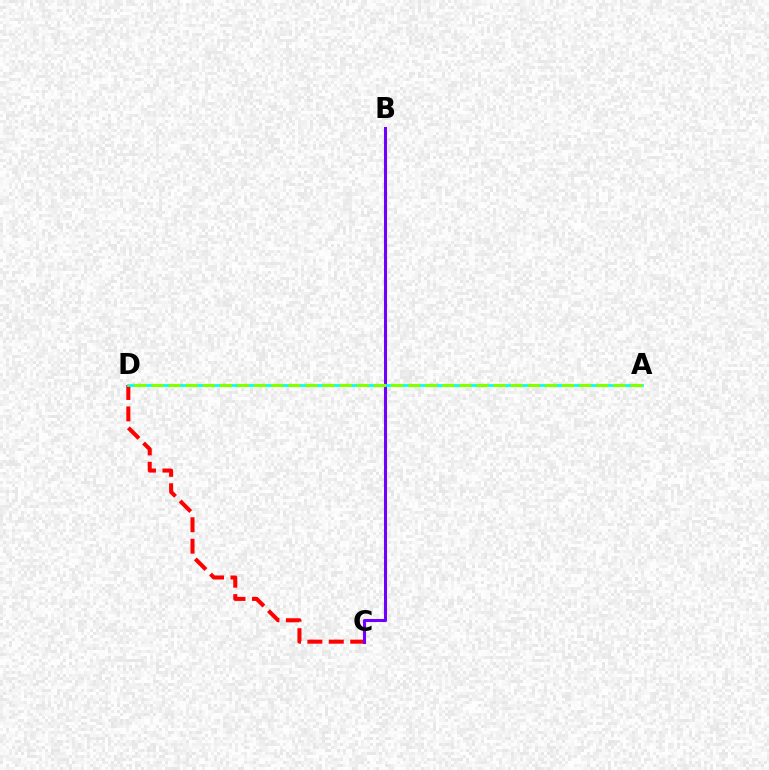{('C', 'D'): [{'color': '#ff0000', 'line_style': 'dashed', 'thickness': 2.91}], ('B', 'C'): [{'color': '#7200ff', 'line_style': 'solid', 'thickness': 2.2}], ('A', 'D'): [{'color': '#00fff6', 'line_style': 'solid', 'thickness': 1.97}, {'color': '#84ff00', 'line_style': 'dashed', 'thickness': 2.32}]}